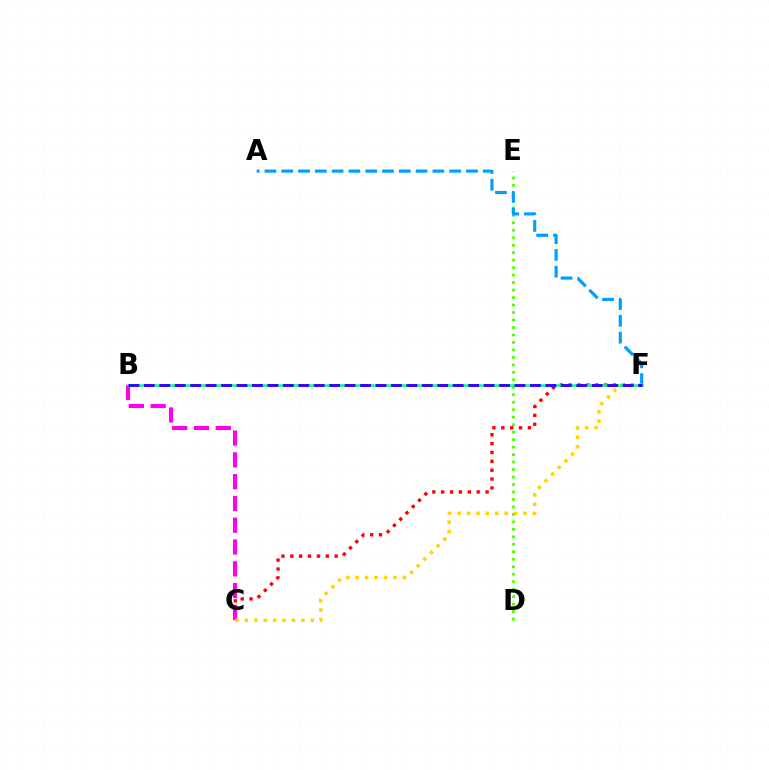{('D', 'E'): [{'color': '#4fff00', 'line_style': 'dotted', 'thickness': 2.03}], ('C', 'F'): [{'color': '#ff0000', 'line_style': 'dotted', 'thickness': 2.41}, {'color': '#ffd500', 'line_style': 'dotted', 'thickness': 2.55}], ('A', 'F'): [{'color': '#009eff', 'line_style': 'dashed', 'thickness': 2.28}], ('B', 'C'): [{'color': '#ff00ed', 'line_style': 'dashed', 'thickness': 2.96}], ('B', 'F'): [{'color': '#00ff86', 'line_style': 'solid', 'thickness': 1.84}, {'color': '#3700ff', 'line_style': 'dashed', 'thickness': 2.1}]}